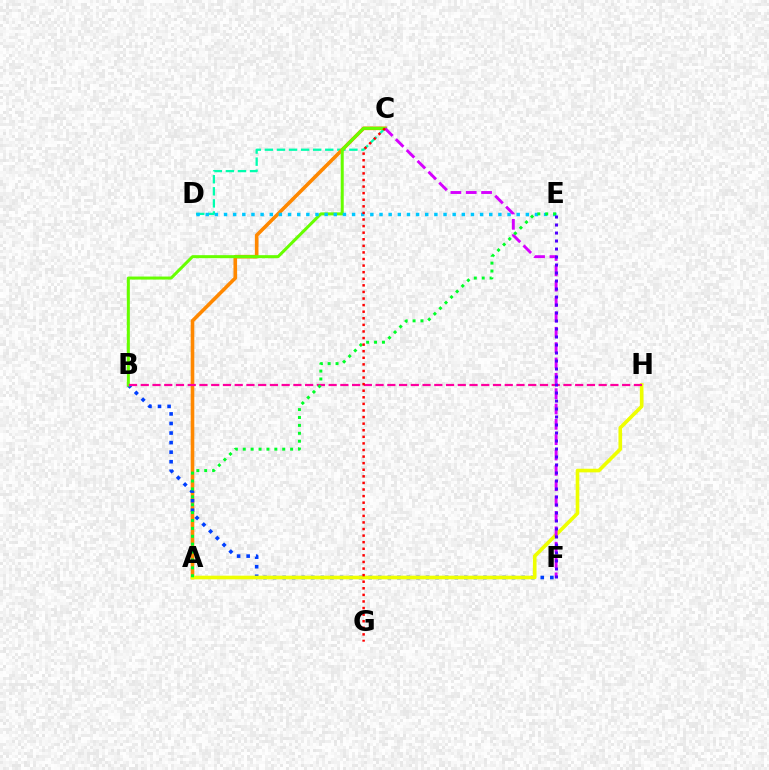{('C', 'D'): [{'color': '#00ffaf', 'line_style': 'dashed', 'thickness': 1.64}], ('A', 'C'): [{'color': '#ff8800', 'line_style': 'solid', 'thickness': 2.6}], ('B', 'F'): [{'color': '#003fff', 'line_style': 'dotted', 'thickness': 2.6}], ('A', 'H'): [{'color': '#eeff00', 'line_style': 'solid', 'thickness': 2.61}], ('B', 'C'): [{'color': '#66ff00', 'line_style': 'solid', 'thickness': 2.17}], ('D', 'E'): [{'color': '#00c7ff', 'line_style': 'dotted', 'thickness': 2.48}], ('C', 'F'): [{'color': '#d600ff', 'line_style': 'dashed', 'thickness': 2.09}], ('B', 'H'): [{'color': '#ff00a0', 'line_style': 'dashed', 'thickness': 1.6}], ('A', 'E'): [{'color': '#00ff27', 'line_style': 'dotted', 'thickness': 2.15}], ('C', 'G'): [{'color': '#ff0000', 'line_style': 'dotted', 'thickness': 1.79}], ('E', 'F'): [{'color': '#4f00ff', 'line_style': 'dotted', 'thickness': 2.17}]}